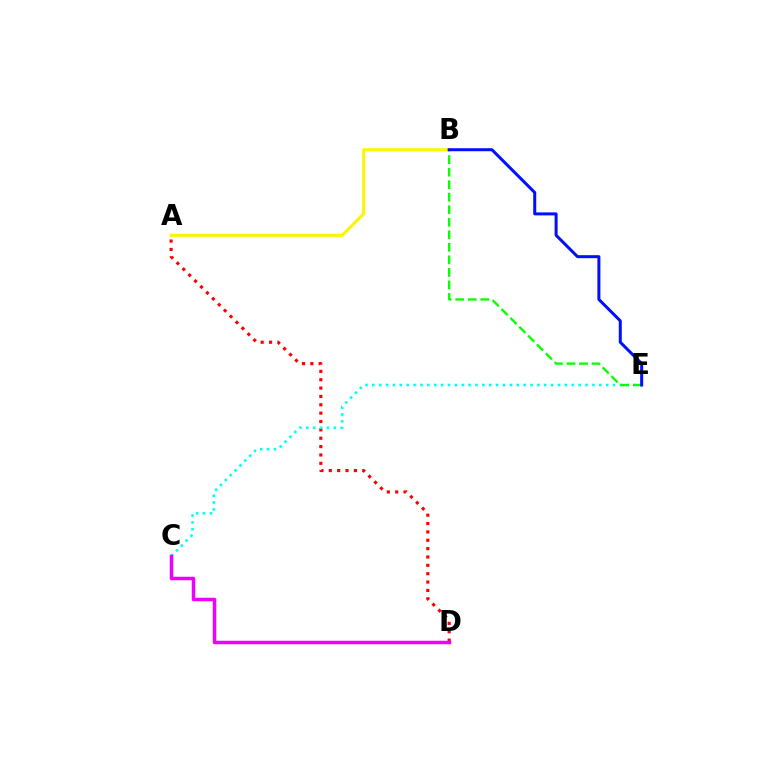{('A', 'D'): [{'color': '#ff0000', 'line_style': 'dotted', 'thickness': 2.27}], ('C', 'E'): [{'color': '#00fff6', 'line_style': 'dotted', 'thickness': 1.87}], ('B', 'E'): [{'color': '#08ff00', 'line_style': 'dashed', 'thickness': 1.7}, {'color': '#0010ff', 'line_style': 'solid', 'thickness': 2.17}], ('A', 'B'): [{'color': '#fcf500', 'line_style': 'solid', 'thickness': 2.17}], ('C', 'D'): [{'color': '#ee00ff', 'line_style': 'solid', 'thickness': 2.51}]}